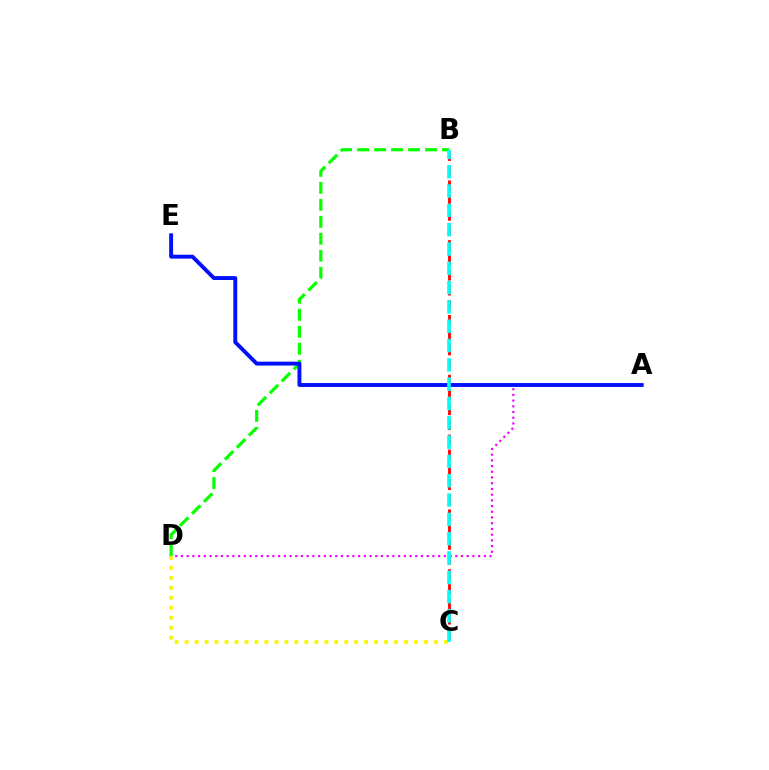{('A', 'D'): [{'color': '#ee00ff', 'line_style': 'dotted', 'thickness': 1.55}], ('B', 'D'): [{'color': '#08ff00', 'line_style': 'dashed', 'thickness': 2.31}], ('A', 'E'): [{'color': '#0010ff', 'line_style': 'solid', 'thickness': 2.81}], ('B', 'C'): [{'color': '#ff0000', 'line_style': 'dashed', 'thickness': 2.03}, {'color': '#00fff6', 'line_style': 'dashed', 'thickness': 2.62}], ('C', 'D'): [{'color': '#fcf500', 'line_style': 'dotted', 'thickness': 2.71}]}